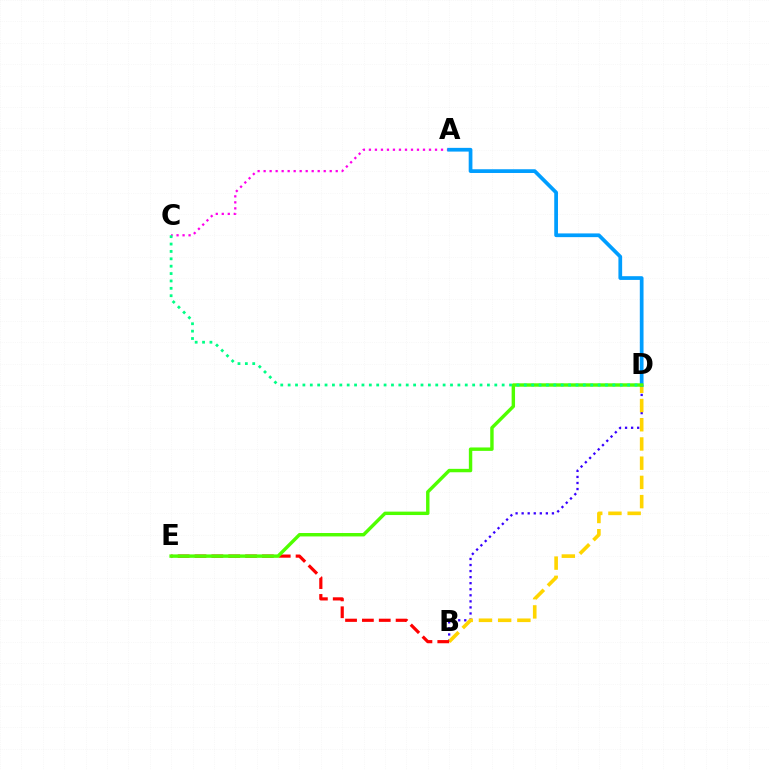{('B', 'D'): [{'color': '#3700ff', 'line_style': 'dotted', 'thickness': 1.65}, {'color': '#ffd500', 'line_style': 'dashed', 'thickness': 2.61}], ('A', 'C'): [{'color': '#ff00ed', 'line_style': 'dotted', 'thickness': 1.63}], ('B', 'E'): [{'color': '#ff0000', 'line_style': 'dashed', 'thickness': 2.29}], ('A', 'D'): [{'color': '#009eff', 'line_style': 'solid', 'thickness': 2.68}], ('D', 'E'): [{'color': '#4fff00', 'line_style': 'solid', 'thickness': 2.46}], ('C', 'D'): [{'color': '#00ff86', 'line_style': 'dotted', 'thickness': 2.01}]}